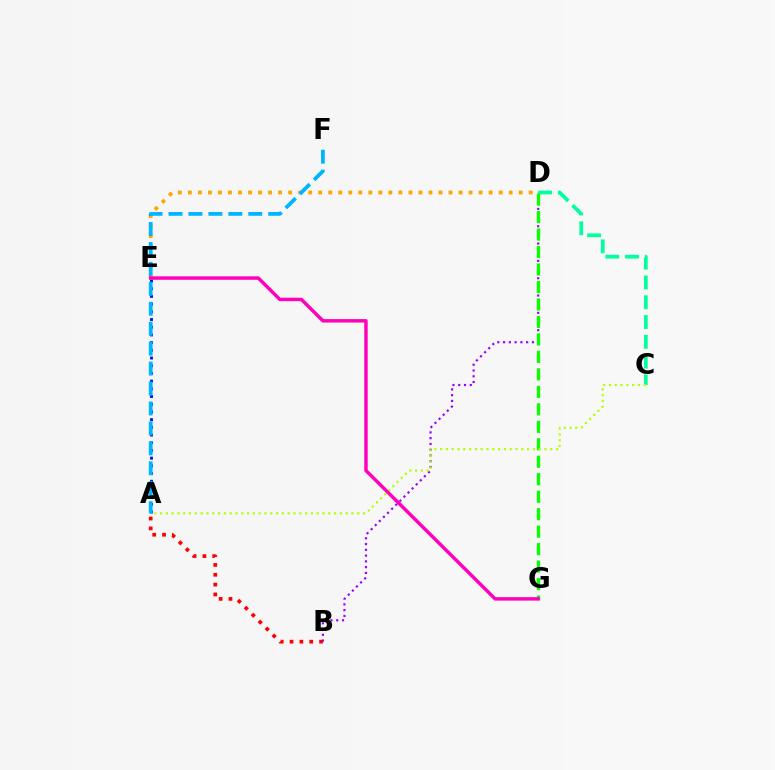{('A', 'B'): [{'color': '#ff0000', 'line_style': 'dotted', 'thickness': 2.67}], ('B', 'D'): [{'color': '#9b00ff', 'line_style': 'dotted', 'thickness': 1.57}], ('A', 'E'): [{'color': '#0010ff', 'line_style': 'dotted', 'thickness': 2.09}], ('C', 'D'): [{'color': '#00ff9d', 'line_style': 'dashed', 'thickness': 2.69}], ('D', 'G'): [{'color': '#08ff00', 'line_style': 'dashed', 'thickness': 2.37}], ('A', 'C'): [{'color': '#b3ff00', 'line_style': 'dotted', 'thickness': 1.58}], ('D', 'E'): [{'color': '#ffa500', 'line_style': 'dotted', 'thickness': 2.72}], ('A', 'F'): [{'color': '#00b5ff', 'line_style': 'dashed', 'thickness': 2.71}], ('E', 'G'): [{'color': '#ff00bd', 'line_style': 'solid', 'thickness': 2.48}]}